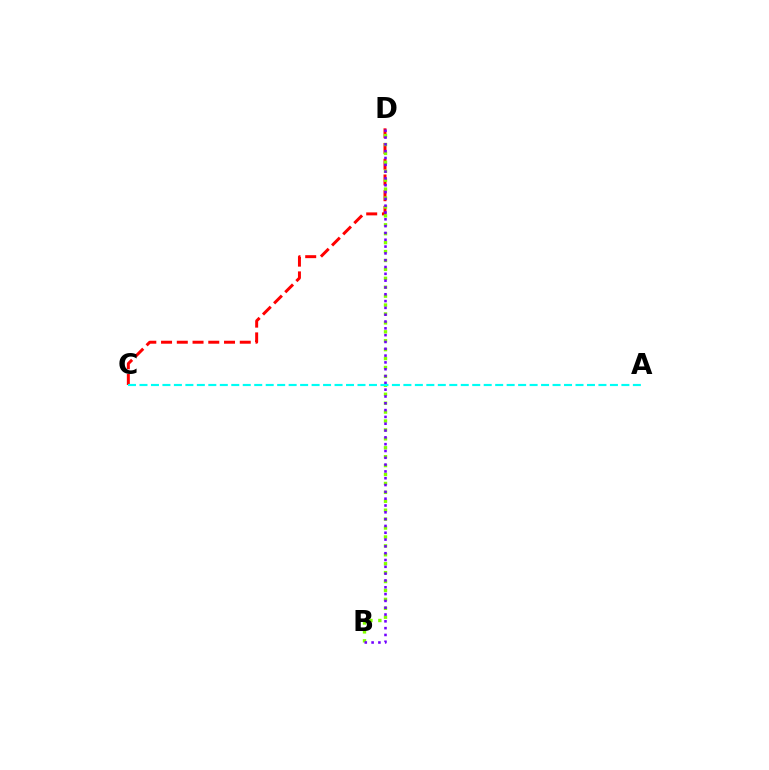{('C', 'D'): [{'color': '#ff0000', 'line_style': 'dashed', 'thickness': 2.14}], ('B', 'D'): [{'color': '#84ff00', 'line_style': 'dotted', 'thickness': 2.42}, {'color': '#7200ff', 'line_style': 'dotted', 'thickness': 1.85}], ('A', 'C'): [{'color': '#00fff6', 'line_style': 'dashed', 'thickness': 1.56}]}